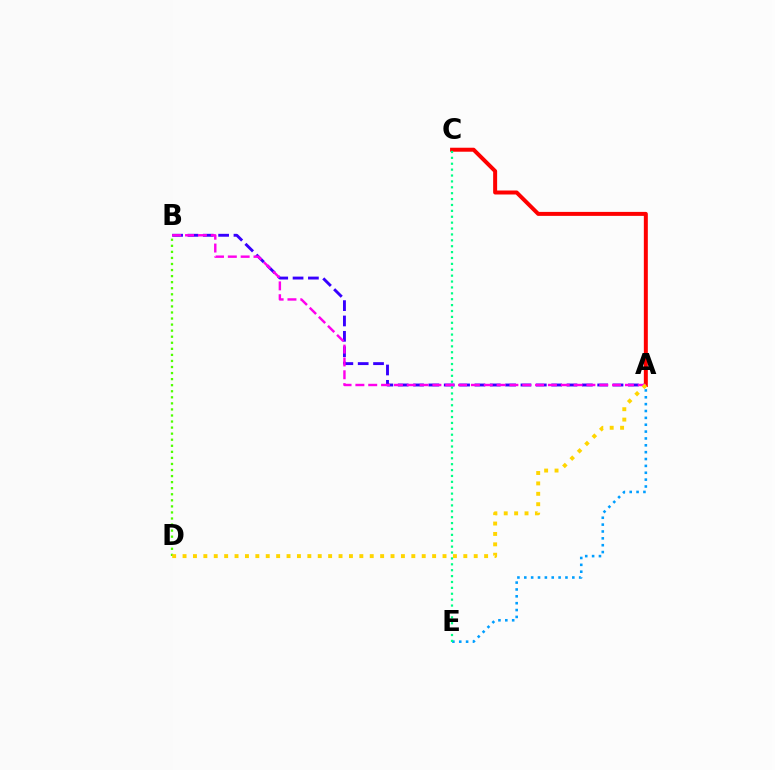{('A', 'E'): [{'color': '#009eff', 'line_style': 'dotted', 'thickness': 1.86}], ('A', 'B'): [{'color': '#3700ff', 'line_style': 'dashed', 'thickness': 2.08}, {'color': '#ff00ed', 'line_style': 'dashed', 'thickness': 1.74}], ('B', 'D'): [{'color': '#4fff00', 'line_style': 'dotted', 'thickness': 1.65}], ('A', 'C'): [{'color': '#ff0000', 'line_style': 'solid', 'thickness': 2.87}], ('C', 'E'): [{'color': '#00ff86', 'line_style': 'dotted', 'thickness': 1.6}], ('A', 'D'): [{'color': '#ffd500', 'line_style': 'dotted', 'thickness': 2.83}]}